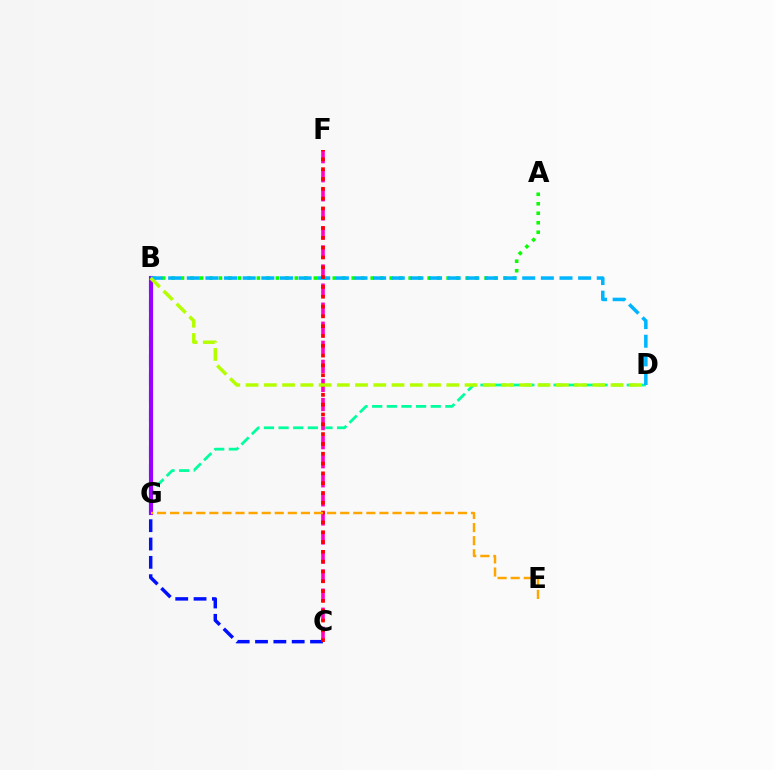{('B', 'C'): [{'color': '#0010ff', 'line_style': 'dashed', 'thickness': 2.49}], ('A', 'B'): [{'color': '#08ff00', 'line_style': 'dotted', 'thickness': 2.58}], ('D', 'G'): [{'color': '#00ff9d', 'line_style': 'dashed', 'thickness': 1.99}], ('B', 'G'): [{'color': '#9b00ff', 'line_style': 'solid', 'thickness': 2.95}], ('C', 'F'): [{'color': '#ff00bd', 'line_style': 'dashed', 'thickness': 2.59}, {'color': '#ff0000', 'line_style': 'dotted', 'thickness': 2.67}], ('B', 'D'): [{'color': '#00b5ff', 'line_style': 'dashed', 'thickness': 2.53}, {'color': '#b3ff00', 'line_style': 'dashed', 'thickness': 2.48}], ('E', 'G'): [{'color': '#ffa500', 'line_style': 'dashed', 'thickness': 1.78}]}